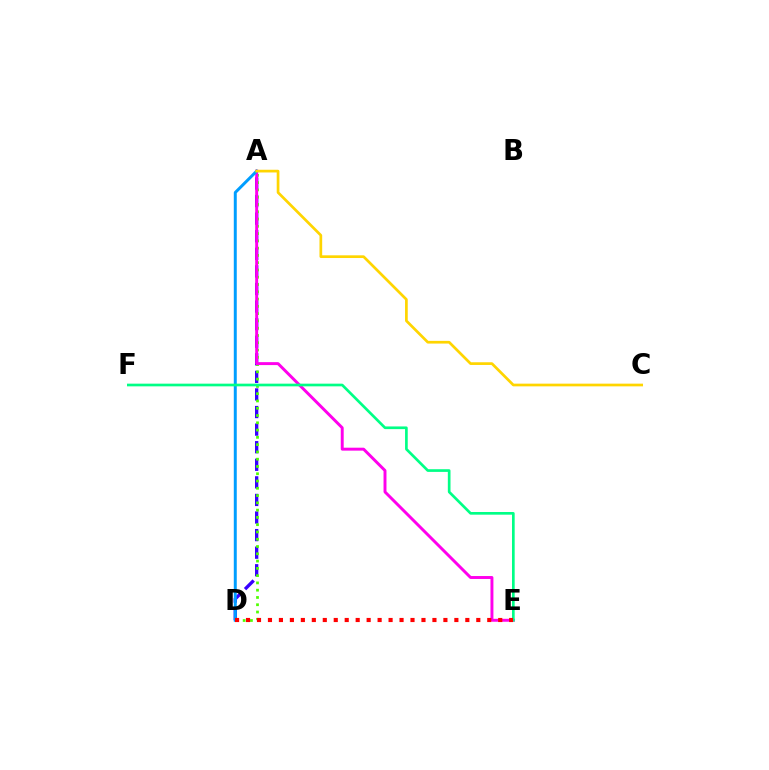{('A', 'D'): [{'color': '#3700ff', 'line_style': 'dashed', 'thickness': 2.39}, {'color': '#4fff00', 'line_style': 'dotted', 'thickness': 1.98}, {'color': '#009eff', 'line_style': 'solid', 'thickness': 2.14}], ('A', 'E'): [{'color': '#ff00ed', 'line_style': 'solid', 'thickness': 2.12}], ('A', 'C'): [{'color': '#ffd500', 'line_style': 'solid', 'thickness': 1.95}], ('E', 'F'): [{'color': '#00ff86', 'line_style': 'solid', 'thickness': 1.93}], ('D', 'E'): [{'color': '#ff0000', 'line_style': 'dotted', 'thickness': 2.98}]}